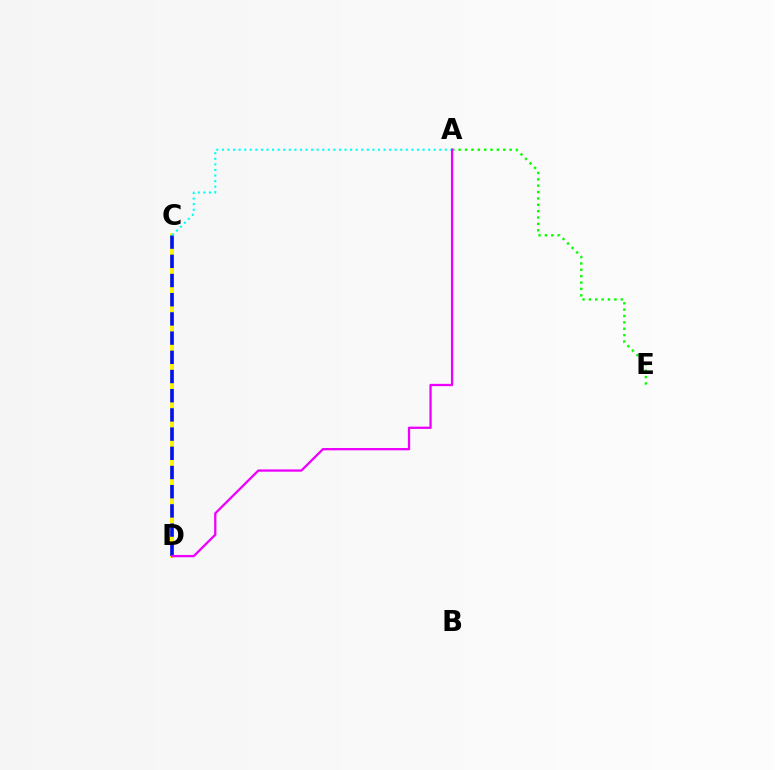{('A', 'E'): [{'color': '#08ff00', 'line_style': 'dotted', 'thickness': 1.73}], ('C', 'D'): [{'color': '#ff0000', 'line_style': 'solid', 'thickness': 1.9}, {'color': '#fcf500', 'line_style': 'solid', 'thickness': 2.79}, {'color': '#0010ff', 'line_style': 'dashed', 'thickness': 2.61}], ('A', 'C'): [{'color': '#00fff6', 'line_style': 'dotted', 'thickness': 1.51}], ('A', 'D'): [{'color': '#ee00ff', 'line_style': 'solid', 'thickness': 1.65}]}